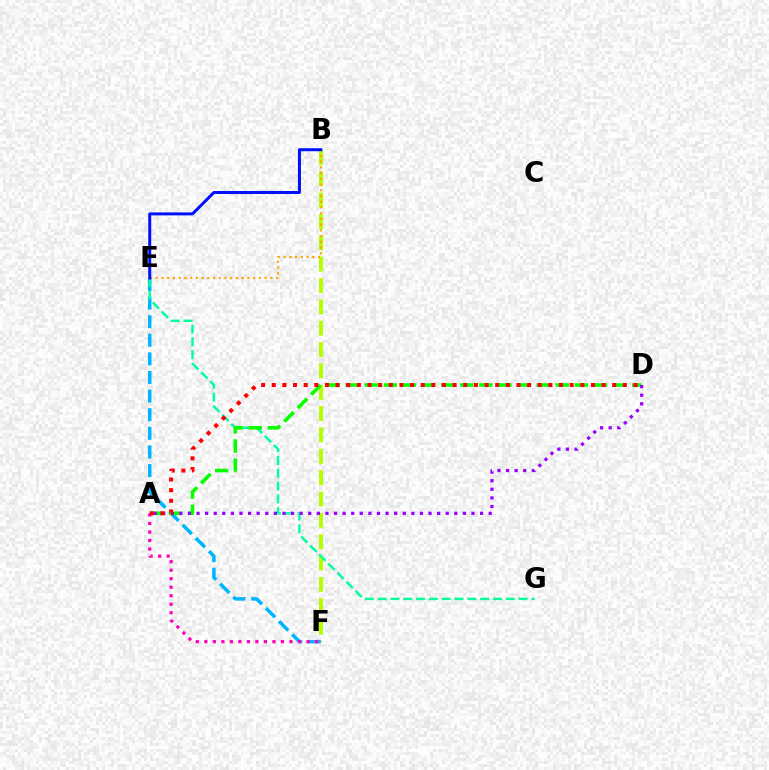{('B', 'F'): [{'color': '#b3ff00', 'line_style': 'dashed', 'thickness': 2.9}], ('E', 'F'): [{'color': '#00b5ff', 'line_style': 'dashed', 'thickness': 2.53}], ('E', 'G'): [{'color': '#00ff9d', 'line_style': 'dashed', 'thickness': 1.74}], ('A', 'D'): [{'color': '#08ff00', 'line_style': 'dashed', 'thickness': 2.59}, {'color': '#9b00ff', 'line_style': 'dotted', 'thickness': 2.33}, {'color': '#ff0000', 'line_style': 'dotted', 'thickness': 2.89}], ('A', 'F'): [{'color': '#ff00bd', 'line_style': 'dotted', 'thickness': 2.31}], ('B', 'E'): [{'color': '#ffa500', 'line_style': 'dotted', 'thickness': 1.56}, {'color': '#0010ff', 'line_style': 'solid', 'thickness': 2.15}]}